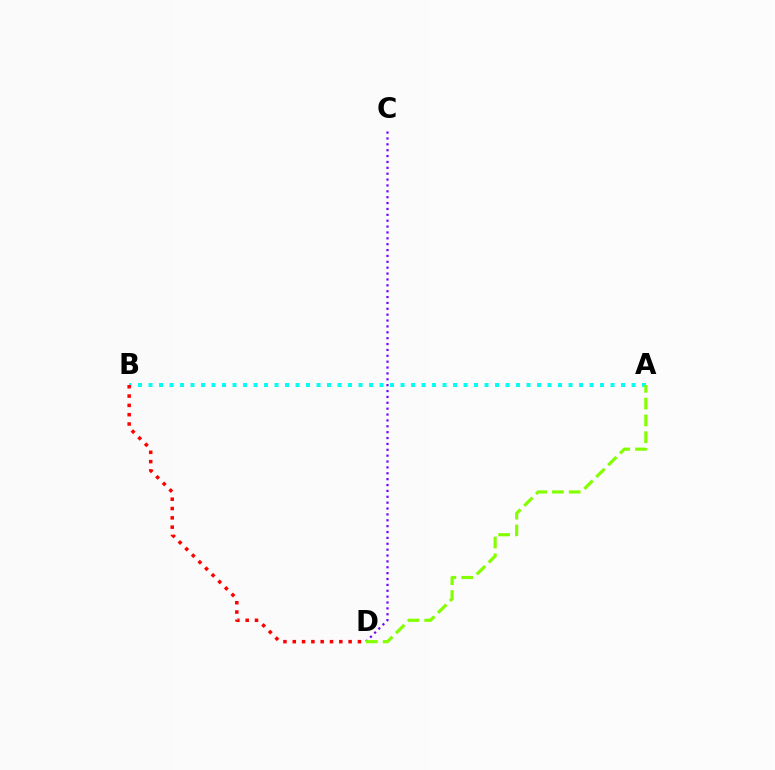{('A', 'B'): [{'color': '#00fff6', 'line_style': 'dotted', 'thickness': 2.85}], ('C', 'D'): [{'color': '#7200ff', 'line_style': 'dotted', 'thickness': 1.6}], ('A', 'D'): [{'color': '#84ff00', 'line_style': 'dashed', 'thickness': 2.28}], ('B', 'D'): [{'color': '#ff0000', 'line_style': 'dotted', 'thickness': 2.53}]}